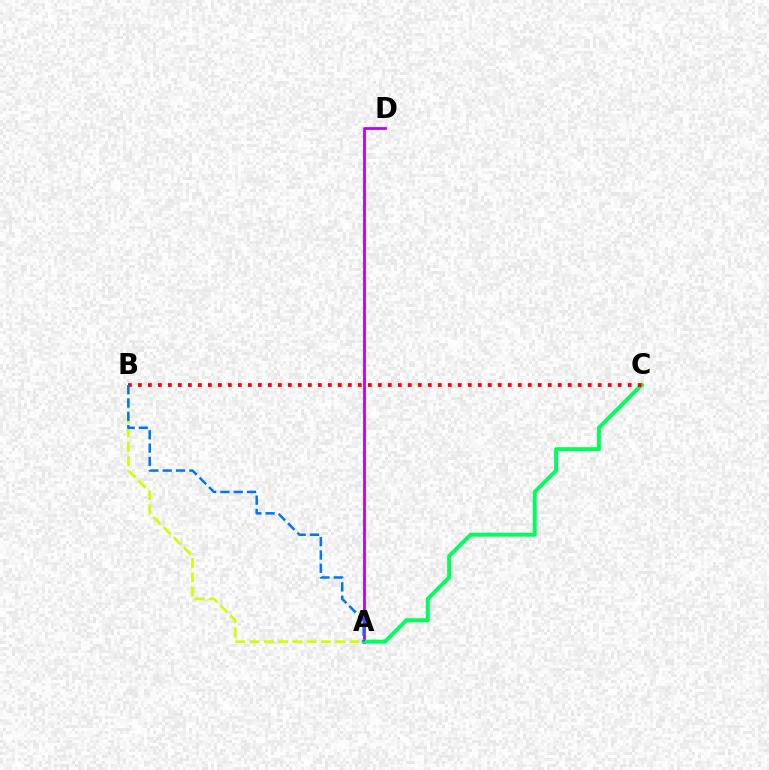{('A', 'D'): [{'color': '#b900ff', 'line_style': 'solid', 'thickness': 1.98}], ('A', 'C'): [{'color': '#00ff5c', 'line_style': 'solid', 'thickness': 2.85}], ('A', 'B'): [{'color': '#d1ff00', 'line_style': 'dashed', 'thickness': 1.94}, {'color': '#0074ff', 'line_style': 'dashed', 'thickness': 1.81}], ('B', 'C'): [{'color': '#ff0000', 'line_style': 'dotted', 'thickness': 2.72}]}